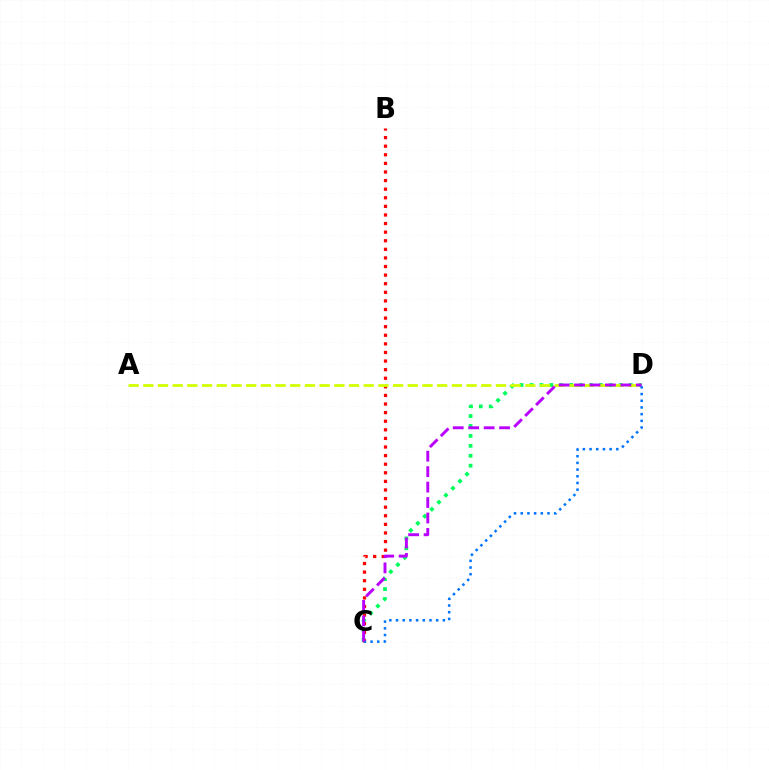{('C', 'D'): [{'color': '#00ff5c', 'line_style': 'dotted', 'thickness': 2.7}, {'color': '#0074ff', 'line_style': 'dotted', 'thickness': 1.82}, {'color': '#b900ff', 'line_style': 'dashed', 'thickness': 2.1}], ('B', 'C'): [{'color': '#ff0000', 'line_style': 'dotted', 'thickness': 2.34}], ('A', 'D'): [{'color': '#d1ff00', 'line_style': 'dashed', 'thickness': 2.0}]}